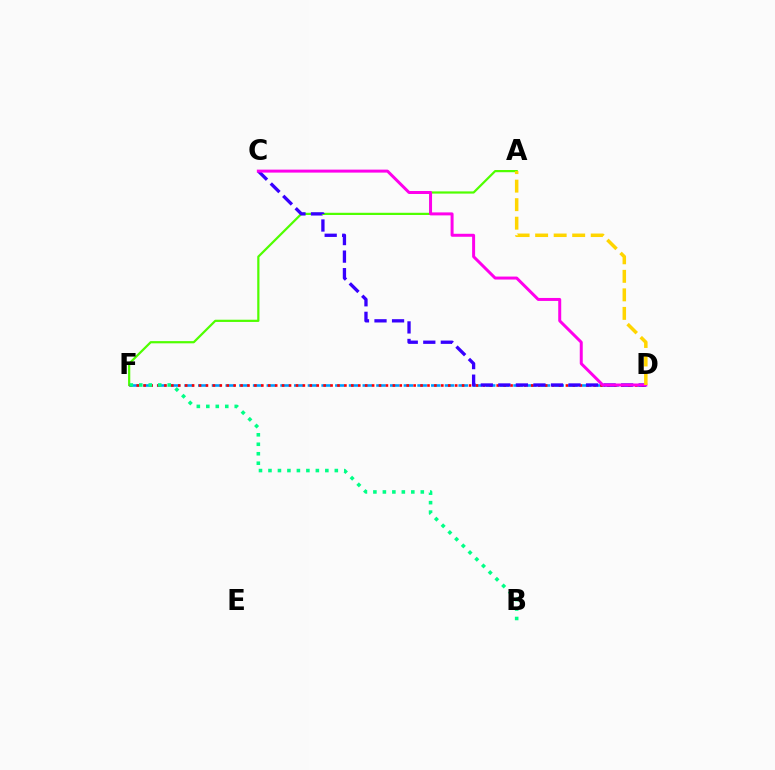{('D', 'F'): [{'color': '#009eff', 'line_style': 'dashed', 'thickness': 1.86}, {'color': '#ff0000', 'line_style': 'dotted', 'thickness': 1.88}], ('A', 'F'): [{'color': '#4fff00', 'line_style': 'solid', 'thickness': 1.59}], ('C', 'D'): [{'color': '#3700ff', 'line_style': 'dashed', 'thickness': 2.38}, {'color': '#ff00ed', 'line_style': 'solid', 'thickness': 2.15}], ('B', 'F'): [{'color': '#00ff86', 'line_style': 'dotted', 'thickness': 2.58}], ('A', 'D'): [{'color': '#ffd500', 'line_style': 'dashed', 'thickness': 2.52}]}